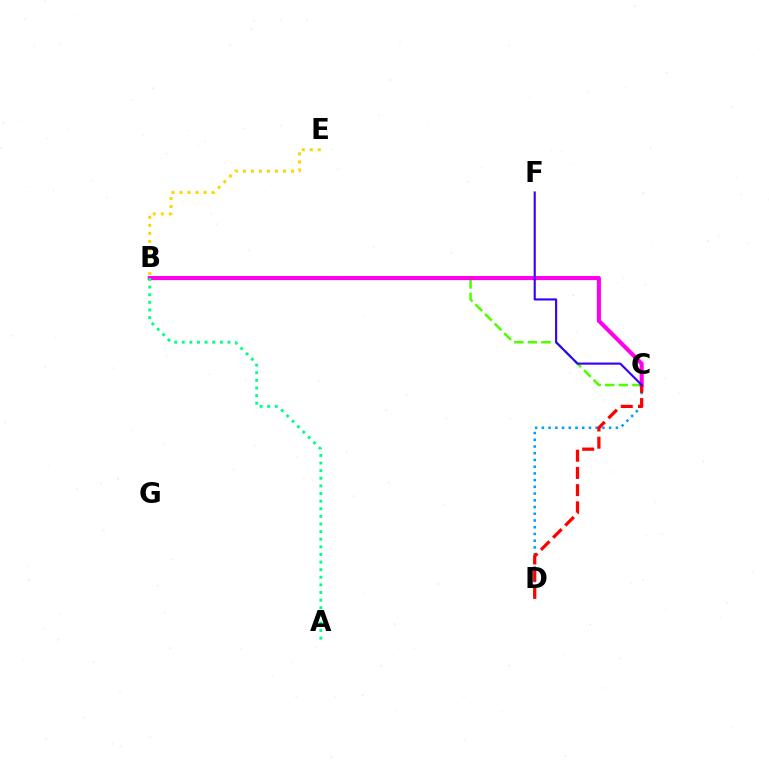{('B', 'C'): [{'color': '#4fff00', 'line_style': 'dashed', 'thickness': 1.85}, {'color': '#ff00ed', 'line_style': 'solid', 'thickness': 2.94}], ('C', 'D'): [{'color': '#009eff', 'line_style': 'dotted', 'thickness': 1.83}, {'color': '#ff0000', 'line_style': 'dashed', 'thickness': 2.34}], ('C', 'F'): [{'color': '#3700ff', 'line_style': 'solid', 'thickness': 1.54}], ('B', 'E'): [{'color': '#ffd500', 'line_style': 'dotted', 'thickness': 2.18}], ('A', 'B'): [{'color': '#00ff86', 'line_style': 'dotted', 'thickness': 2.07}]}